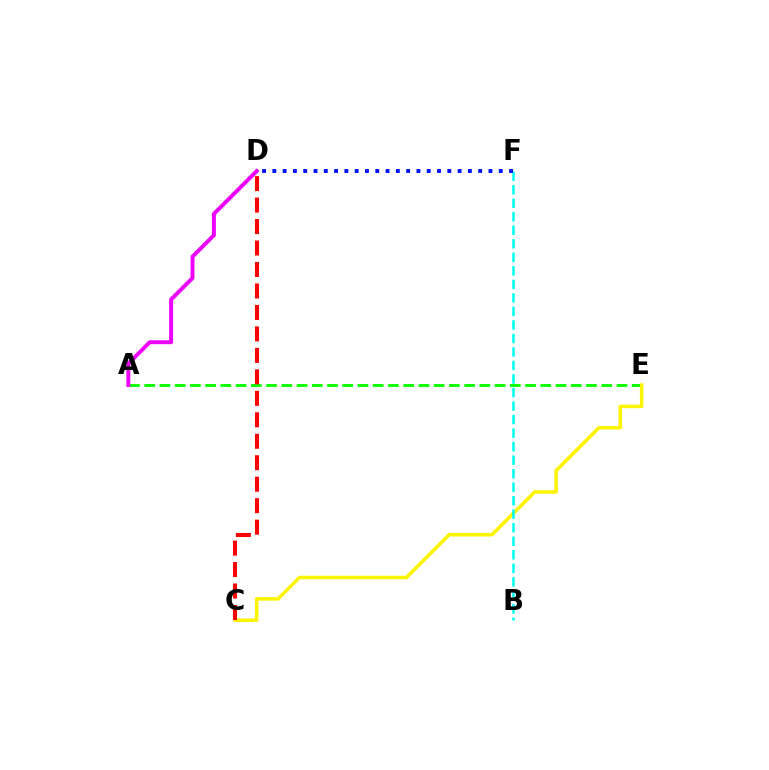{('A', 'E'): [{'color': '#08ff00', 'line_style': 'dashed', 'thickness': 2.07}], ('A', 'D'): [{'color': '#ee00ff', 'line_style': 'solid', 'thickness': 2.84}], ('C', 'E'): [{'color': '#fcf500', 'line_style': 'solid', 'thickness': 2.55}], ('C', 'D'): [{'color': '#ff0000', 'line_style': 'dashed', 'thickness': 2.92}], ('B', 'F'): [{'color': '#00fff6', 'line_style': 'dashed', 'thickness': 1.84}], ('D', 'F'): [{'color': '#0010ff', 'line_style': 'dotted', 'thickness': 2.8}]}